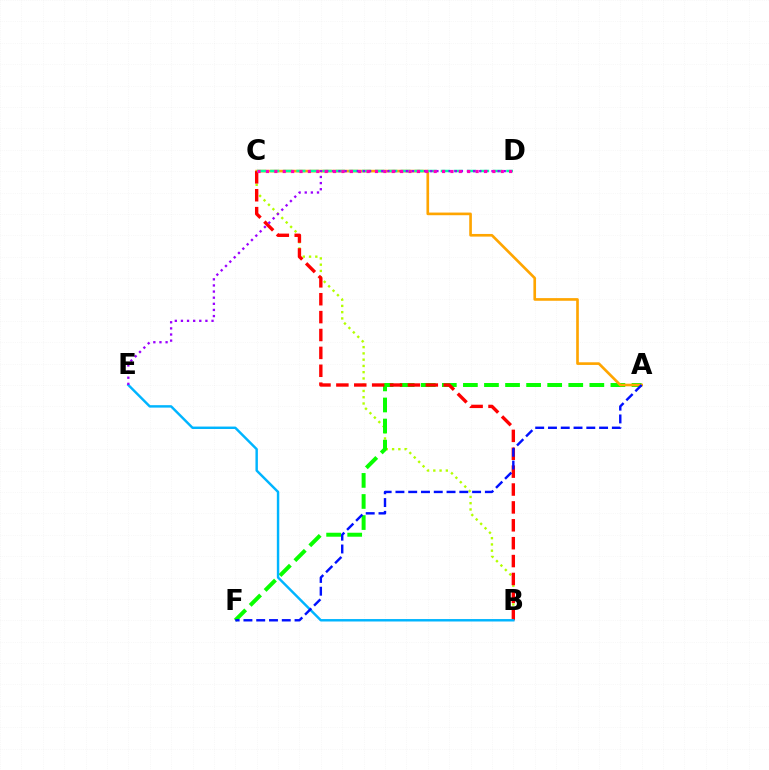{('B', 'C'): [{'color': '#b3ff00', 'line_style': 'dotted', 'thickness': 1.7}, {'color': '#ff0000', 'line_style': 'dashed', 'thickness': 2.43}], ('A', 'F'): [{'color': '#08ff00', 'line_style': 'dashed', 'thickness': 2.86}, {'color': '#0010ff', 'line_style': 'dashed', 'thickness': 1.74}], ('A', 'C'): [{'color': '#ffa500', 'line_style': 'solid', 'thickness': 1.91}], ('C', 'D'): [{'color': '#00ff9d', 'line_style': 'dashed', 'thickness': 1.78}, {'color': '#ff00bd', 'line_style': 'dotted', 'thickness': 2.28}], ('B', 'E'): [{'color': '#00b5ff', 'line_style': 'solid', 'thickness': 1.76}], ('D', 'E'): [{'color': '#9b00ff', 'line_style': 'dotted', 'thickness': 1.66}]}